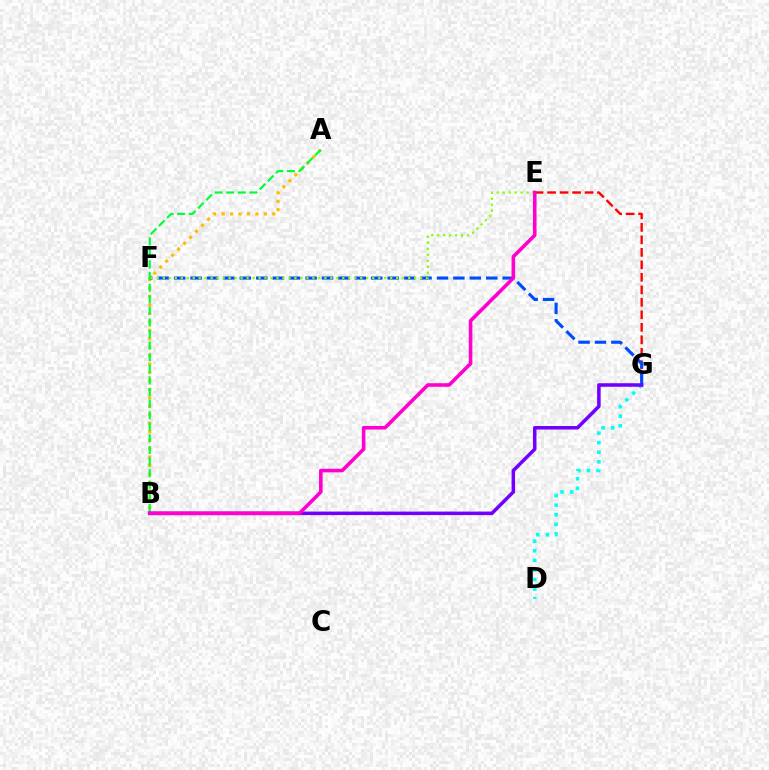{('A', 'B'): [{'color': '#ffbd00', 'line_style': 'dotted', 'thickness': 2.3}, {'color': '#00ff39', 'line_style': 'dashed', 'thickness': 1.57}], ('E', 'G'): [{'color': '#ff0000', 'line_style': 'dashed', 'thickness': 1.7}], ('F', 'G'): [{'color': '#004bff', 'line_style': 'dashed', 'thickness': 2.23}], ('D', 'G'): [{'color': '#00fff6', 'line_style': 'dotted', 'thickness': 2.6}], ('E', 'F'): [{'color': '#84ff00', 'line_style': 'dotted', 'thickness': 1.63}], ('B', 'G'): [{'color': '#7200ff', 'line_style': 'solid', 'thickness': 2.54}], ('B', 'E'): [{'color': '#ff00cf', 'line_style': 'solid', 'thickness': 2.59}]}